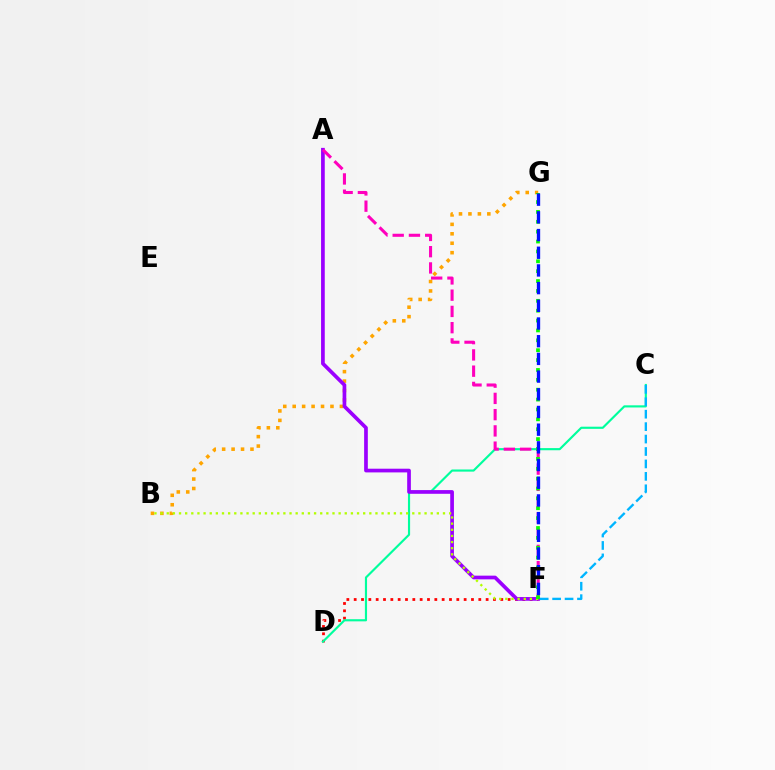{('D', 'F'): [{'color': '#ff0000', 'line_style': 'dotted', 'thickness': 1.99}], ('C', 'D'): [{'color': '#00ff9d', 'line_style': 'solid', 'thickness': 1.55}], ('B', 'G'): [{'color': '#ffa500', 'line_style': 'dotted', 'thickness': 2.57}], ('A', 'F'): [{'color': '#9b00ff', 'line_style': 'solid', 'thickness': 2.66}, {'color': '#ff00bd', 'line_style': 'dashed', 'thickness': 2.21}], ('C', 'F'): [{'color': '#00b5ff', 'line_style': 'dashed', 'thickness': 1.69}], ('B', 'F'): [{'color': '#b3ff00', 'line_style': 'dotted', 'thickness': 1.67}], ('F', 'G'): [{'color': '#08ff00', 'line_style': 'dotted', 'thickness': 2.68}, {'color': '#0010ff', 'line_style': 'dashed', 'thickness': 2.4}]}